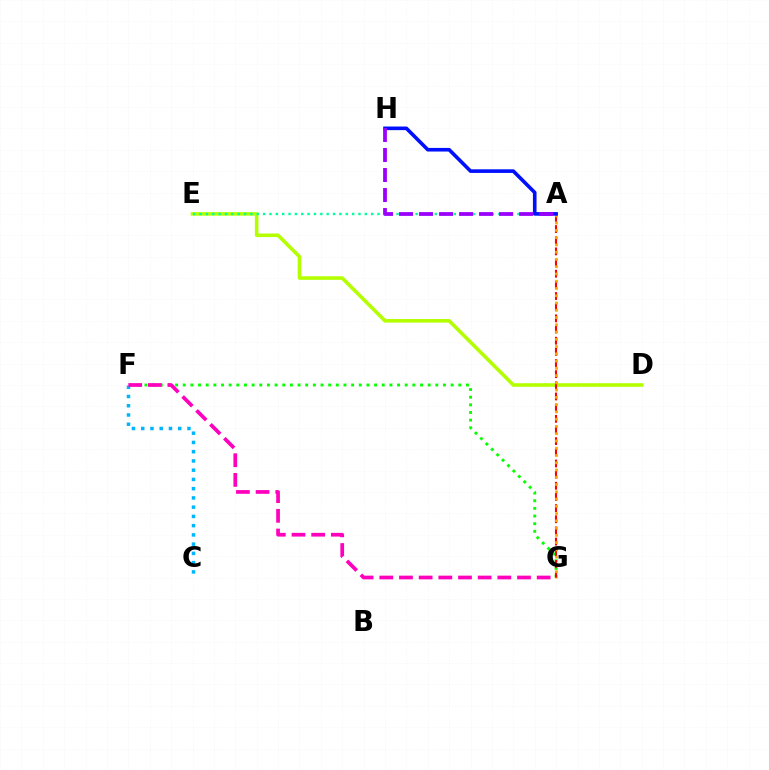{('D', 'E'): [{'color': '#b3ff00', 'line_style': 'solid', 'thickness': 2.57}], ('F', 'G'): [{'color': '#08ff00', 'line_style': 'dotted', 'thickness': 2.08}, {'color': '#ff00bd', 'line_style': 'dashed', 'thickness': 2.67}], ('A', 'G'): [{'color': '#ff0000', 'line_style': 'dashed', 'thickness': 1.52}, {'color': '#ffa500', 'line_style': 'dotted', 'thickness': 1.97}], ('C', 'F'): [{'color': '#00b5ff', 'line_style': 'dotted', 'thickness': 2.51}], ('A', 'E'): [{'color': '#00ff9d', 'line_style': 'dotted', 'thickness': 1.73}], ('A', 'H'): [{'color': '#0010ff', 'line_style': 'solid', 'thickness': 2.61}, {'color': '#9b00ff', 'line_style': 'dashed', 'thickness': 2.72}]}